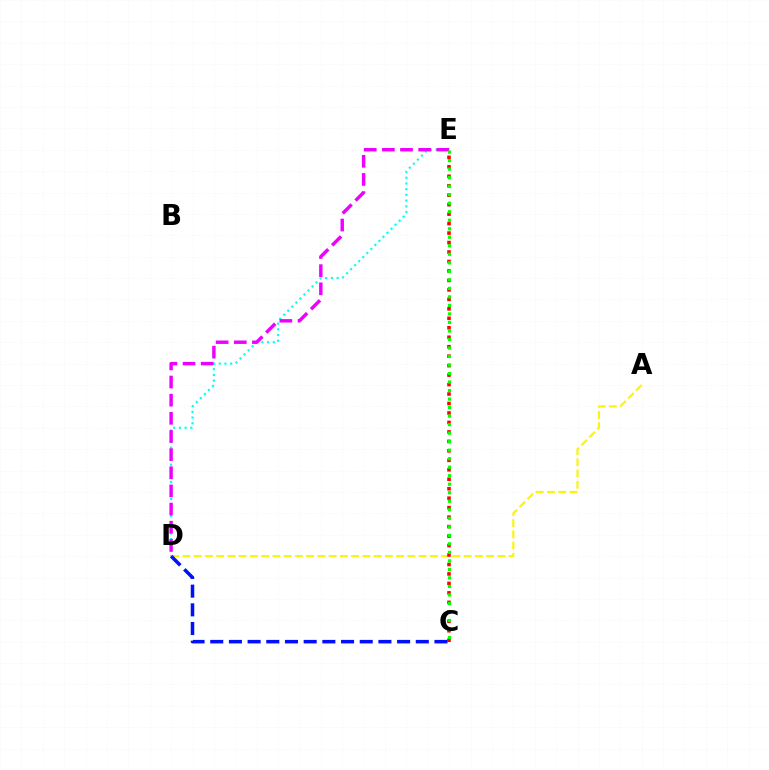{('D', 'E'): [{'color': '#00fff6', 'line_style': 'dotted', 'thickness': 1.55}, {'color': '#ee00ff', 'line_style': 'dashed', 'thickness': 2.47}], ('A', 'D'): [{'color': '#fcf500', 'line_style': 'dashed', 'thickness': 1.53}], ('C', 'E'): [{'color': '#ff0000', 'line_style': 'dotted', 'thickness': 2.57}, {'color': '#08ff00', 'line_style': 'dotted', 'thickness': 2.31}], ('C', 'D'): [{'color': '#0010ff', 'line_style': 'dashed', 'thickness': 2.54}]}